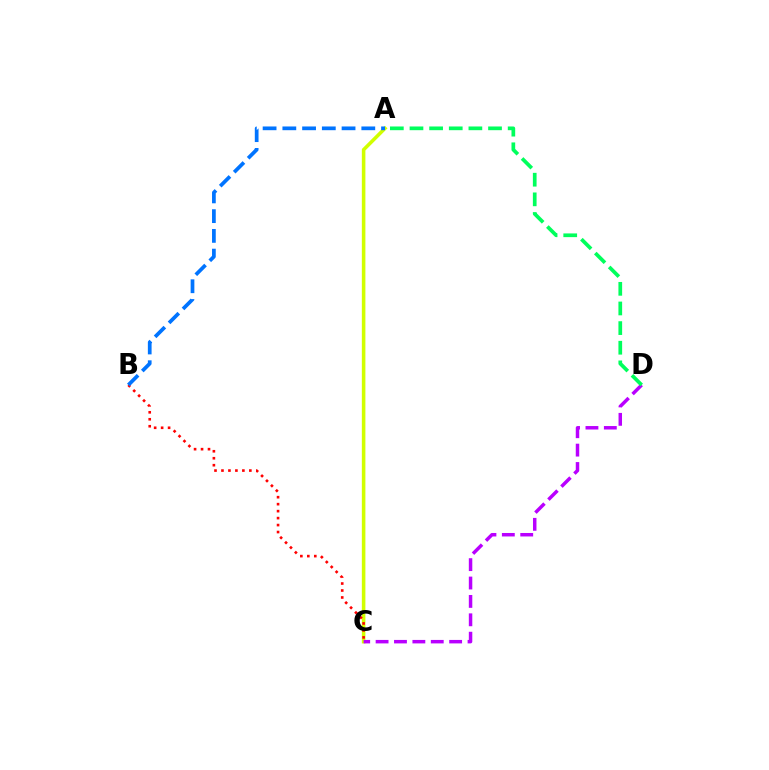{('A', 'C'): [{'color': '#d1ff00', 'line_style': 'solid', 'thickness': 2.56}], ('B', 'C'): [{'color': '#ff0000', 'line_style': 'dotted', 'thickness': 1.89}], ('A', 'B'): [{'color': '#0074ff', 'line_style': 'dashed', 'thickness': 2.68}], ('C', 'D'): [{'color': '#b900ff', 'line_style': 'dashed', 'thickness': 2.5}], ('A', 'D'): [{'color': '#00ff5c', 'line_style': 'dashed', 'thickness': 2.67}]}